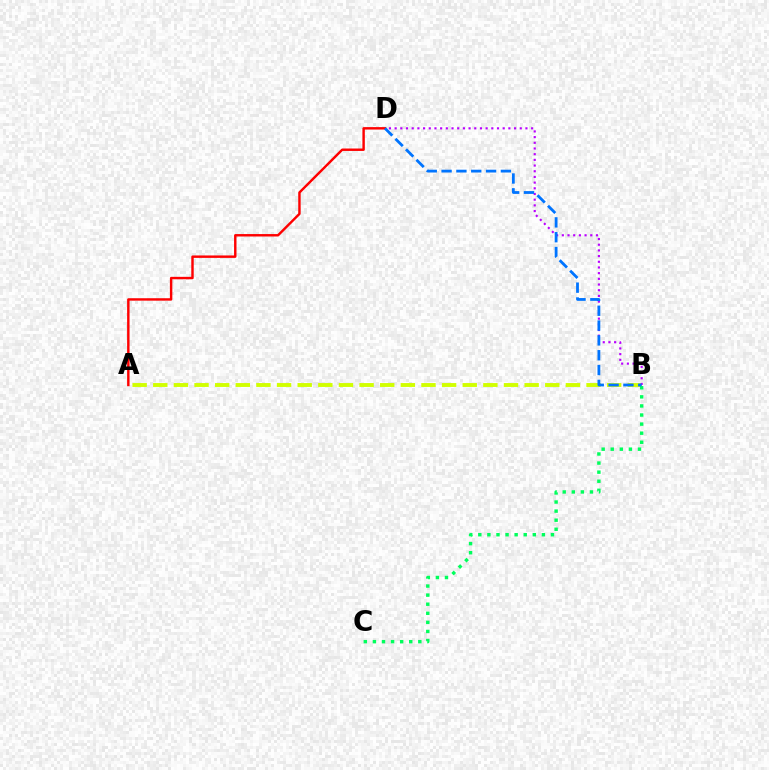{('A', 'B'): [{'color': '#d1ff00', 'line_style': 'dashed', 'thickness': 2.8}], ('B', 'D'): [{'color': '#b900ff', 'line_style': 'dotted', 'thickness': 1.55}, {'color': '#0074ff', 'line_style': 'dashed', 'thickness': 2.01}], ('A', 'D'): [{'color': '#ff0000', 'line_style': 'solid', 'thickness': 1.75}], ('B', 'C'): [{'color': '#00ff5c', 'line_style': 'dotted', 'thickness': 2.47}]}